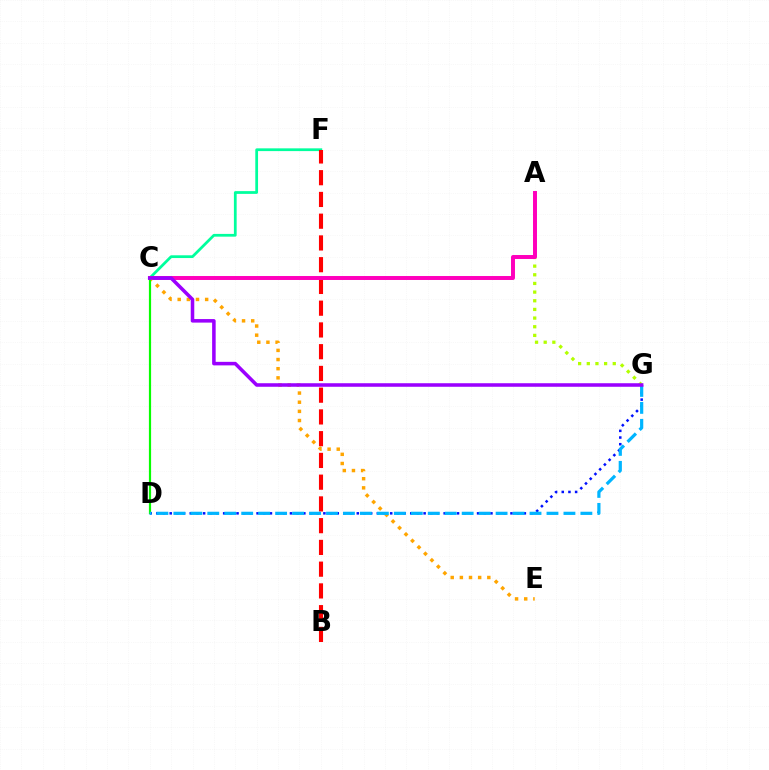{('C', 'F'): [{'color': '#00ff9d', 'line_style': 'solid', 'thickness': 1.98}], ('B', 'F'): [{'color': '#ff0000', 'line_style': 'dashed', 'thickness': 2.95}], ('A', 'G'): [{'color': '#b3ff00', 'line_style': 'dotted', 'thickness': 2.35}], ('D', 'G'): [{'color': '#0010ff', 'line_style': 'dotted', 'thickness': 1.82}, {'color': '#00b5ff', 'line_style': 'dashed', 'thickness': 2.3}], ('A', 'C'): [{'color': '#ff00bd', 'line_style': 'solid', 'thickness': 2.85}], ('C', 'E'): [{'color': '#ffa500', 'line_style': 'dotted', 'thickness': 2.49}], ('C', 'D'): [{'color': '#08ff00', 'line_style': 'solid', 'thickness': 1.58}], ('C', 'G'): [{'color': '#9b00ff', 'line_style': 'solid', 'thickness': 2.55}]}